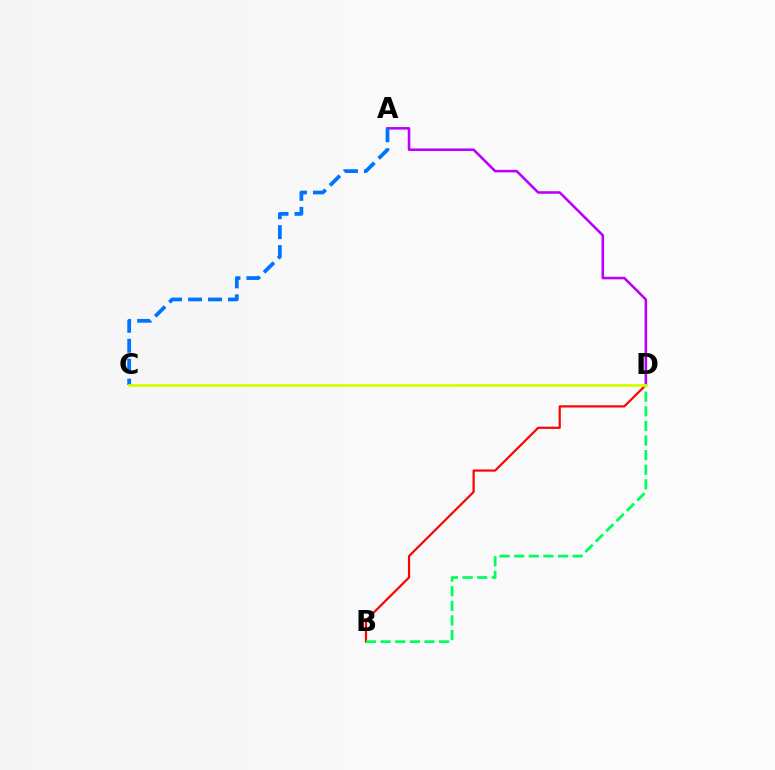{('B', 'D'): [{'color': '#ff0000', 'line_style': 'solid', 'thickness': 1.57}, {'color': '#00ff5c', 'line_style': 'dashed', 'thickness': 1.98}], ('A', 'D'): [{'color': '#b900ff', 'line_style': 'solid', 'thickness': 1.84}], ('A', 'C'): [{'color': '#0074ff', 'line_style': 'dashed', 'thickness': 2.71}], ('C', 'D'): [{'color': '#d1ff00', 'line_style': 'solid', 'thickness': 1.99}]}